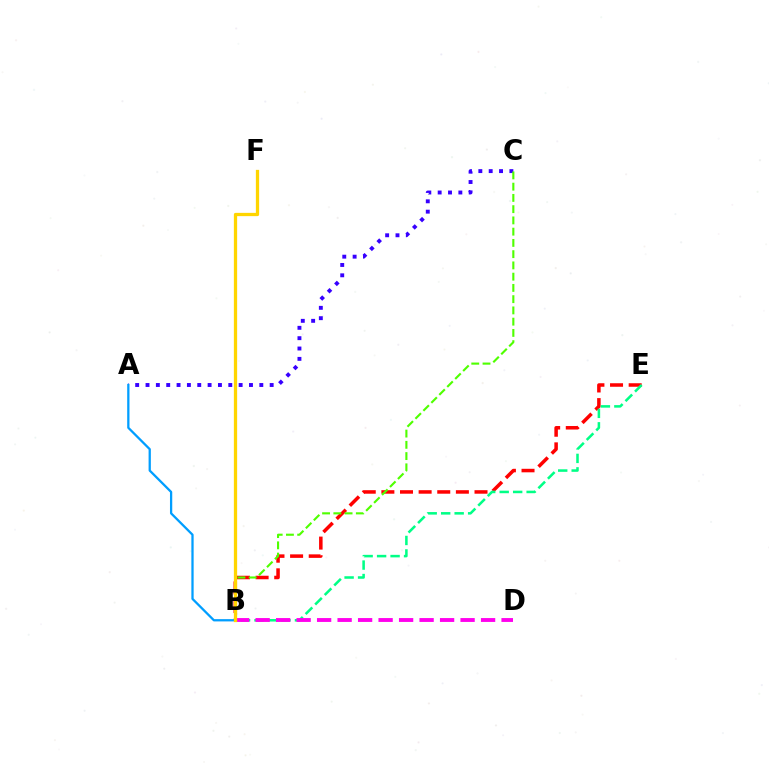{('B', 'E'): [{'color': '#ff0000', 'line_style': 'dashed', 'thickness': 2.53}, {'color': '#00ff86', 'line_style': 'dashed', 'thickness': 1.83}], ('A', 'C'): [{'color': '#3700ff', 'line_style': 'dotted', 'thickness': 2.81}], ('B', 'C'): [{'color': '#4fff00', 'line_style': 'dashed', 'thickness': 1.53}], ('A', 'B'): [{'color': '#009eff', 'line_style': 'solid', 'thickness': 1.64}], ('B', 'D'): [{'color': '#ff00ed', 'line_style': 'dashed', 'thickness': 2.78}], ('B', 'F'): [{'color': '#ffd500', 'line_style': 'solid', 'thickness': 2.36}]}